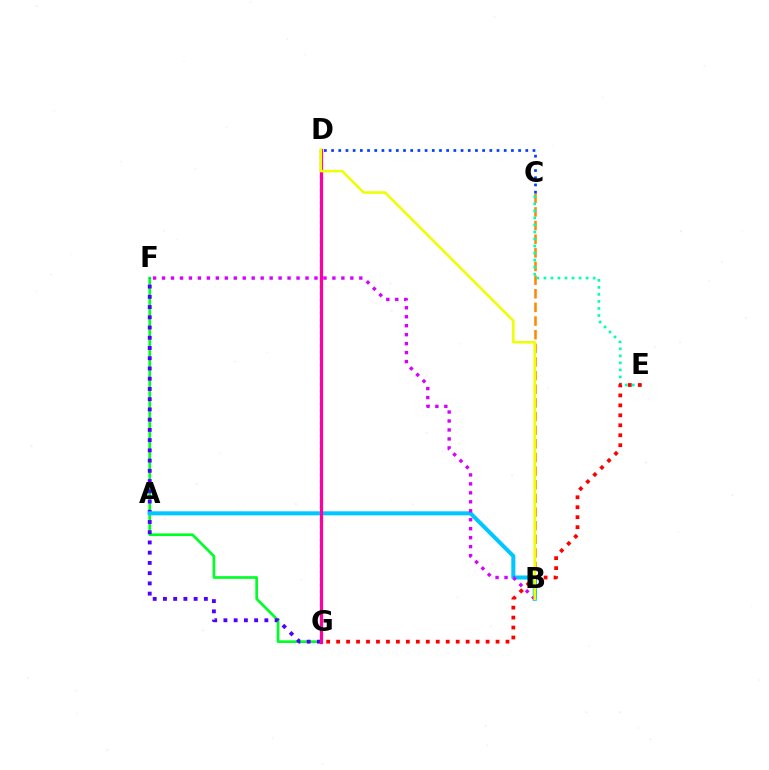{('B', 'C'): [{'color': '#ff8800', 'line_style': 'dashed', 'thickness': 1.85}], ('F', 'G'): [{'color': '#00ff27', 'line_style': 'solid', 'thickness': 1.94}, {'color': '#4f00ff', 'line_style': 'dotted', 'thickness': 2.78}], ('A', 'B'): [{'color': '#00c7ff', 'line_style': 'solid', 'thickness': 2.9}], ('C', 'E'): [{'color': '#00ffaf', 'line_style': 'dotted', 'thickness': 1.91}], ('D', 'G'): [{'color': '#66ff00', 'line_style': 'dotted', 'thickness': 1.76}, {'color': '#ff00a0', 'line_style': 'solid', 'thickness': 2.32}], ('C', 'D'): [{'color': '#003fff', 'line_style': 'dotted', 'thickness': 1.95}], ('B', 'F'): [{'color': '#d600ff', 'line_style': 'dotted', 'thickness': 2.44}], ('E', 'G'): [{'color': '#ff0000', 'line_style': 'dotted', 'thickness': 2.71}], ('B', 'D'): [{'color': '#eeff00', 'line_style': 'solid', 'thickness': 1.82}]}